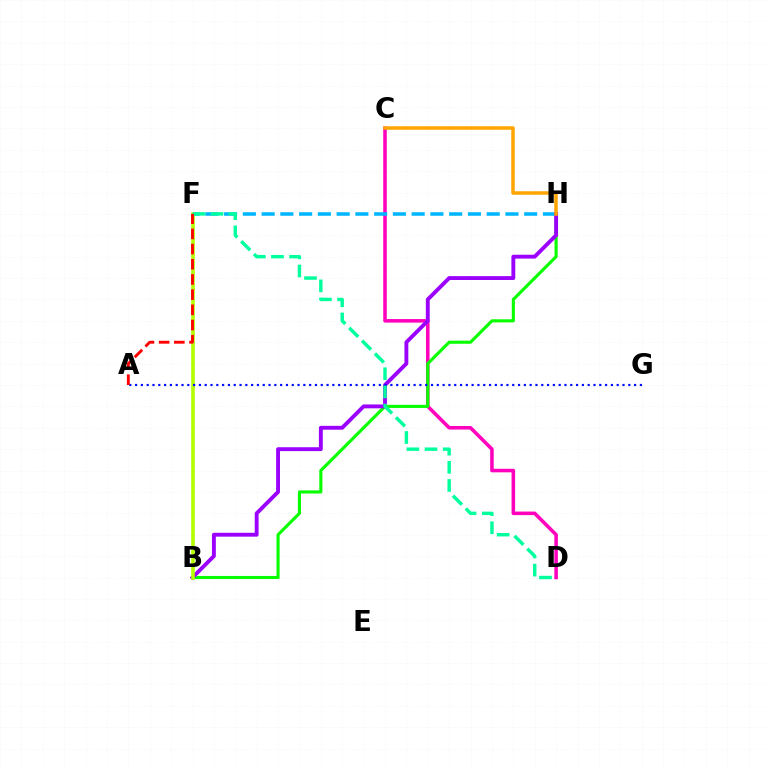{('C', 'D'): [{'color': '#ff00bd', 'line_style': 'solid', 'thickness': 2.55}], ('F', 'H'): [{'color': '#00b5ff', 'line_style': 'dashed', 'thickness': 2.55}], ('B', 'H'): [{'color': '#08ff00', 'line_style': 'solid', 'thickness': 2.23}, {'color': '#9b00ff', 'line_style': 'solid', 'thickness': 2.79}], ('B', 'F'): [{'color': '#b3ff00', 'line_style': 'solid', 'thickness': 2.61}], ('A', 'G'): [{'color': '#0010ff', 'line_style': 'dotted', 'thickness': 1.58}], ('D', 'F'): [{'color': '#00ff9d', 'line_style': 'dashed', 'thickness': 2.47}], ('C', 'H'): [{'color': '#ffa500', 'line_style': 'solid', 'thickness': 2.52}], ('A', 'F'): [{'color': '#ff0000', 'line_style': 'dashed', 'thickness': 2.06}]}